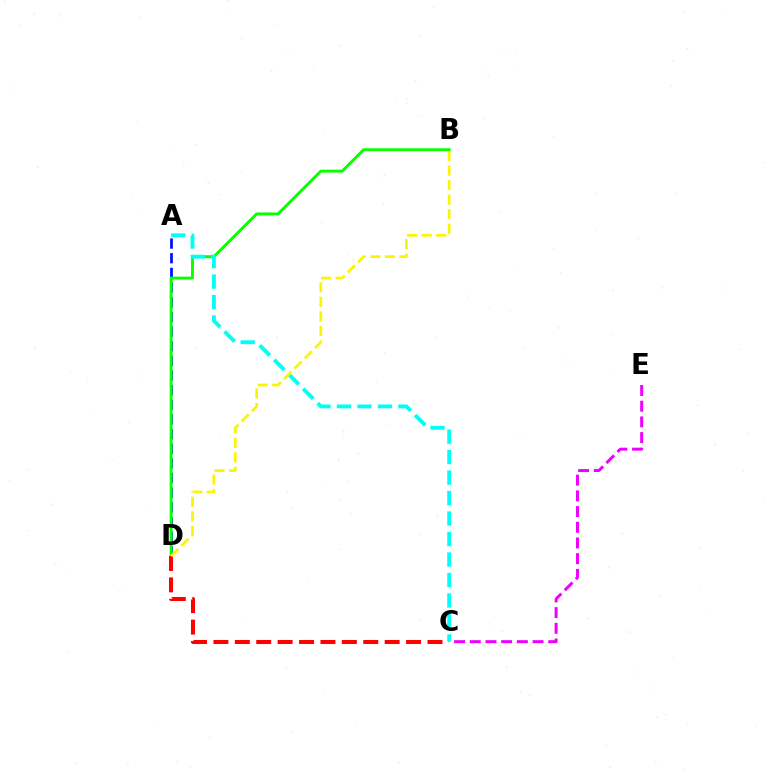{('C', 'E'): [{'color': '#ee00ff', 'line_style': 'dashed', 'thickness': 2.13}], ('A', 'D'): [{'color': '#0010ff', 'line_style': 'dashed', 'thickness': 1.99}], ('B', 'D'): [{'color': '#08ff00', 'line_style': 'solid', 'thickness': 2.08}, {'color': '#fcf500', 'line_style': 'dashed', 'thickness': 1.97}], ('A', 'C'): [{'color': '#00fff6', 'line_style': 'dashed', 'thickness': 2.78}], ('C', 'D'): [{'color': '#ff0000', 'line_style': 'dashed', 'thickness': 2.91}]}